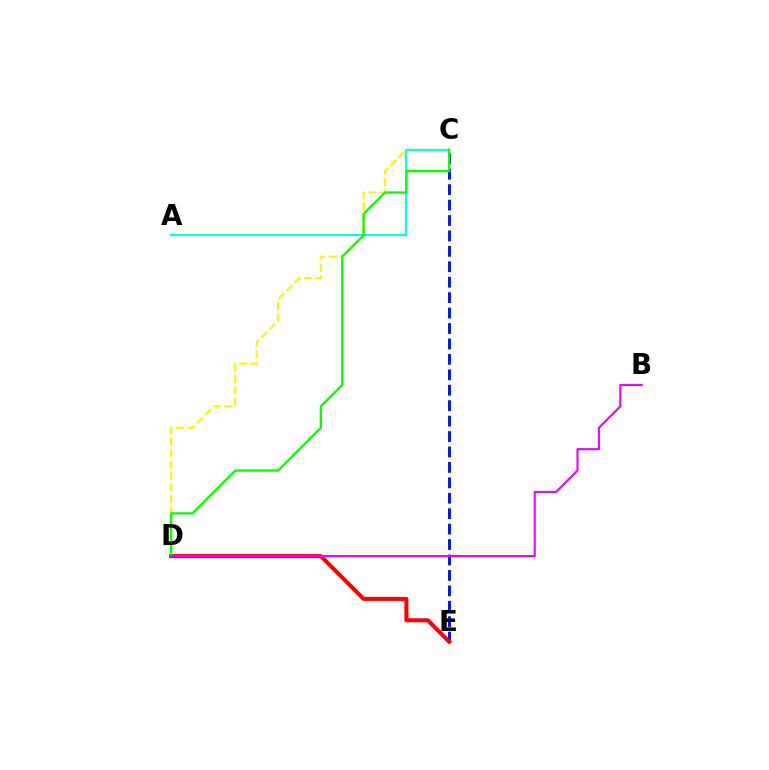{('C', 'D'): [{'color': '#fcf500', 'line_style': 'dashed', 'thickness': 1.55}, {'color': '#08ff00', 'line_style': 'solid', 'thickness': 1.66}], ('C', 'E'): [{'color': '#0010ff', 'line_style': 'dashed', 'thickness': 2.1}], ('A', 'C'): [{'color': '#00fff6', 'line_style': 'solid', 'thickness': 1.54}], ('D', 'E'): [{'color': '#ff0000', 'line_style': 'solid', 'thickness': 2.9}], ('B', 'D'): [{'color': '#ee00ff', 'line_style': 'solid', 'thickness': 1.51}]}